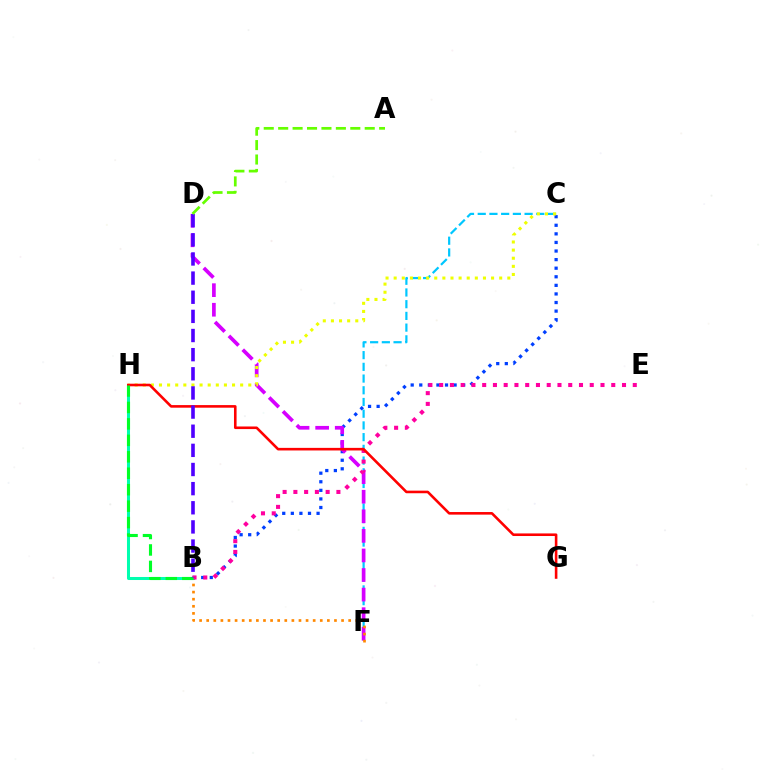{('C', 'F'): [{'color': '#00c7ff', 'line_style': 'dashed', 'thickness': 1.59}], ('B', 'C'): [{'color': '#003fff', 'line_style': 'dotted', 'thickness': 2.33}], ('D', 'F'): [{'color': '#d600ff', 'line_style': 'dashed', 'thickness': 2.66}], ('B', 'F'): [{'color': '#ff8800', 'line_style': 'dotted', 'thickness': 1.93}], ('B', 'H'): [{'color': '#00ffaf', 'line_style': 'solid', 'thickness': 2.18}, {'color': '#00ff27', 'line_style': 'dashed', 'thickness': 2.23}], ('C', 'H'): [{'color': '#eeff00', 'line_style': 'dotted', 'thickness': 2.21}], ('B', 'E'): [{'color': '#ff00a0', 'line_style': 'dotted', 'thickness': 2.92}], ('G', 'H'): [{'color': '#ff0000', 'line_style': 'solid', 'thickness': 1.87}], ('B', 'D'): [{'color': '#4f00ff', 'line_style': 'dashed', 'thickness': 2.6}], ('A', 'D'): [{'color': '#66ff00', 'line_style': 'dashed', 'thickness': 1.96}]}